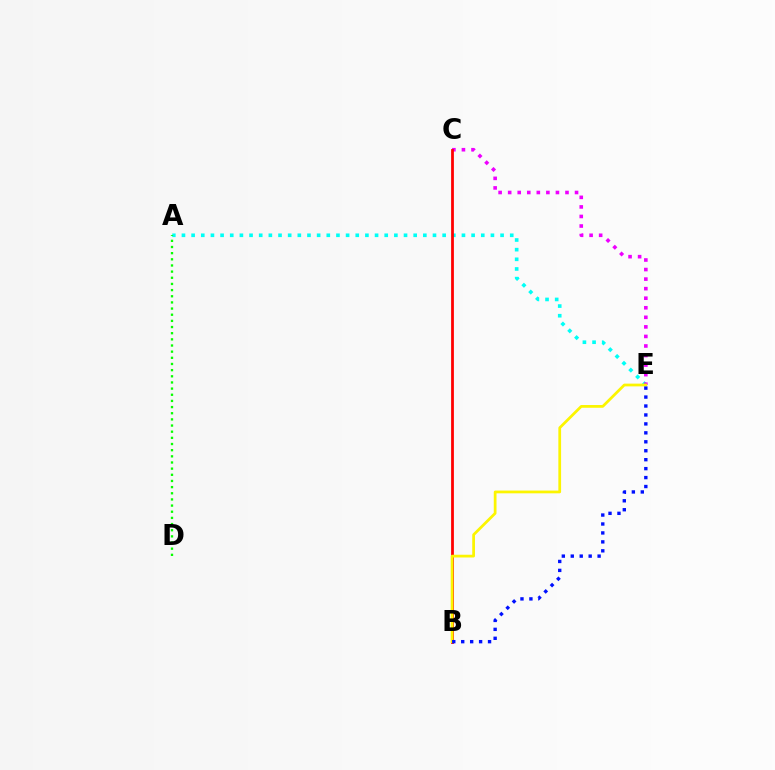{('A', 'E'): [{'color': '#00fff6', 'line_style': 'dotted', 'thickness': 2.62}], ('C', 'E'): [{'color': '#ee00ff', 'line_style': 'dotted', 'thickness': 2.6}], ('B', 'C'): [{'color': '#ff0000', 'line_style': 'solid', 'thickness': 2.0}], ('B', 'E'): [{'color': '#fcf500', 'line_style': 'solid', 'thickness': 1.98}, {'color': '#0010ff', 'line_style': 'dotted', 'thickness': 2.43}], ('A', 'D'): [{'color': '#08ff00', 'line_style': 'dotted', 'thickness': 1.67}]}